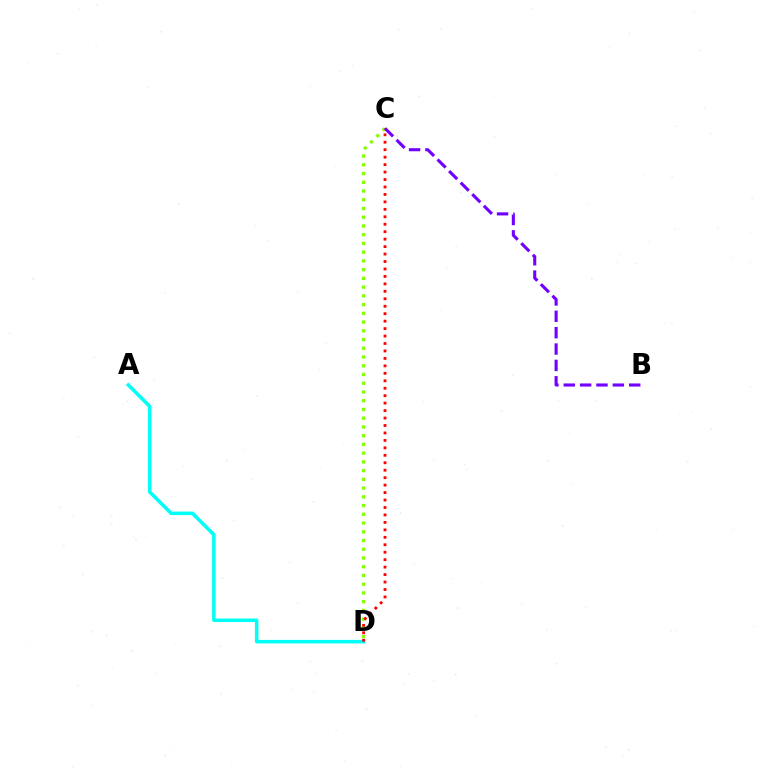{('C', 'D'): [{'color': '#84ff00', 'line_style': 'dotted', 'thickness': 2.37}, {'color': '#ff0000', 'line_style': 'dotted', 'thickness': 2.03}], ('B', 'C'): [{'color': '#7200ff', 'line_style': 'dashed', 'thickness': 2.22}], ('A', 'D'): [{'color': '#00fff6', 'line_style': 'solid', 'thickness': 2.53}]}